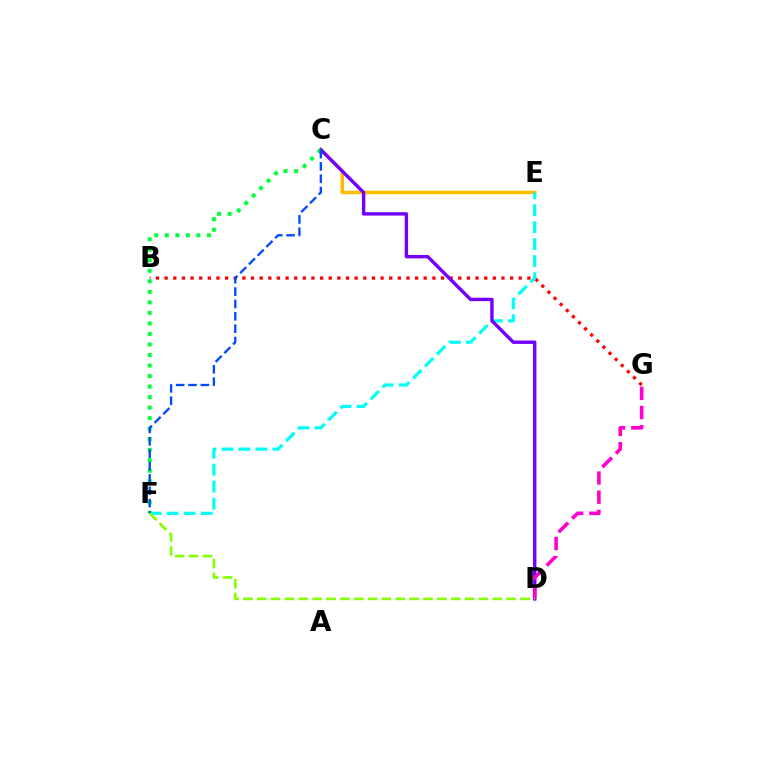{('B', 'G'): [{'color': '#ff0000', 'line_style': 'dotted', 'thickness': 2.35}], ('C', 'E'): [{'color': '#ffbd00', 'line_style': 'solid', 'thickness': 2.52}], ('E', 'F'): [{'color': '#00fff6', 'line_style': 'dashed', 'thickness': 2.31}], ('C', 'D'): [{'color': '#7200ff', 'line_style': 'solid', 'thickness': 2.44}], ('D', 'G'): [{'color': '#ff00cf', 'line_style': 'dashed', 'thickness': 2.6}], ('C', 'F'): [{'color': '#00ff39', 'line_style': 'dotted', 'thickness': 2.86}, {'color': '#004bff', 'line_style': 'dashed', 'thickness': 1.68}], ('D', 'F'): [{'color': '#84ff00', 'line_style': 'dashed', 'thickness': 1.88}]}